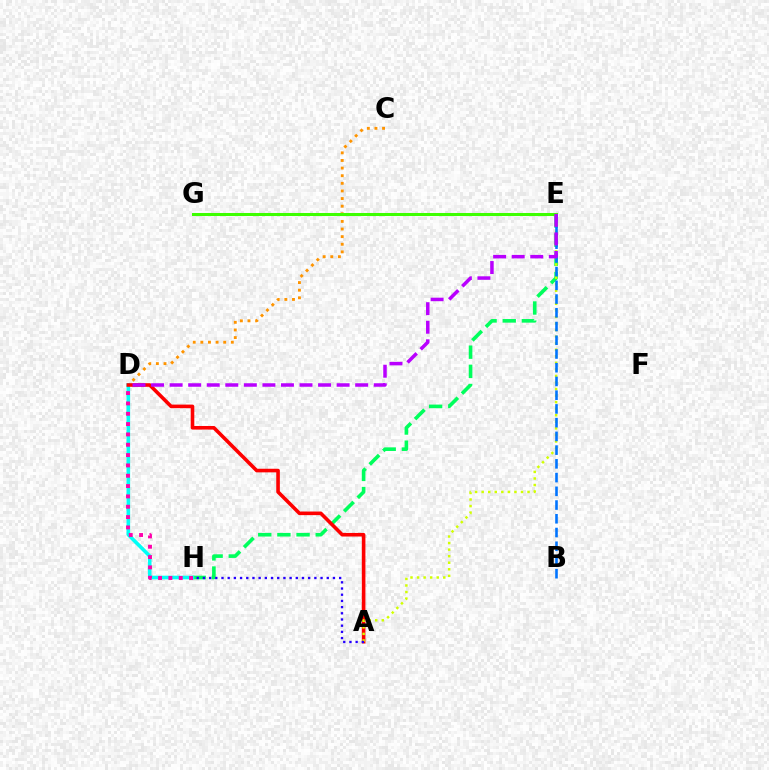{('C', 'D'): [{'color': '#ff9400', 'line_style': 'dotted', 'thickness': 2.07}], ('E', 'H'): [{'color': '#00ff5c', 'line_style': 'dashed', 'thickness': 2.6}], ('E', 'G'): [{'color': '#3dff00', 'line_style': 'solid', 'thickness': 2.18}], ('D', 'H'): [{'color': '#00fff6', 'line_style': 'solid', 'thickness': 2.6}, {'color': '#ff00ac', 'line_style': 'dotted', 'thickness': 2.81}], ('A', 'D'): [{'color': '#ff0000', 'line_style': 'solid', 'thickness': 2.59}], ('A', 'E'): [{'color': '#d1ff00', 'line_style': 'dotted', 'thickness': 1.78}], ('B', 'E'): [{'color': '#0074ff', 'line_style': 'dashed', 'thickness': 1.87}], ('A', 'H'): [{'color': '#2500ff', 'line_style': 'dotted', 'thickness': 1.68}], ('D', 'E'): [{'color': '#b900ff', 'line_style': 'dashed', 'thickness': 2.52}]}